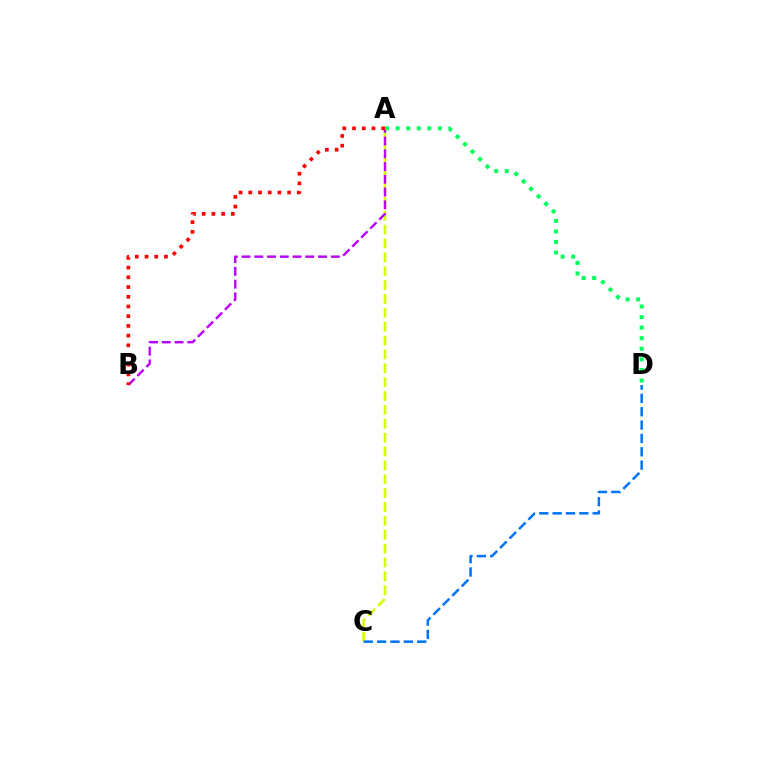{('A', 'C'): [{'color': '#d1ff00', 'line_style': 'dashed', 'thickness': 1.88}], ('A', 'B'): [{'color': '#b900ff', 'line_style': 'dashed', 'thickness': 1.73}, {'color': '#ff0000', 'line_style': 'dotted', 'thickness': 2.64}], ('C', 'D'): [{'color': '#0074ff', 'line_style': 'dashed', 'thickness': 1.81}], ('A', 'D'): [{'color': '#00ff5c', 'line_style': 'dotted', 'thickness': 2.87}]}